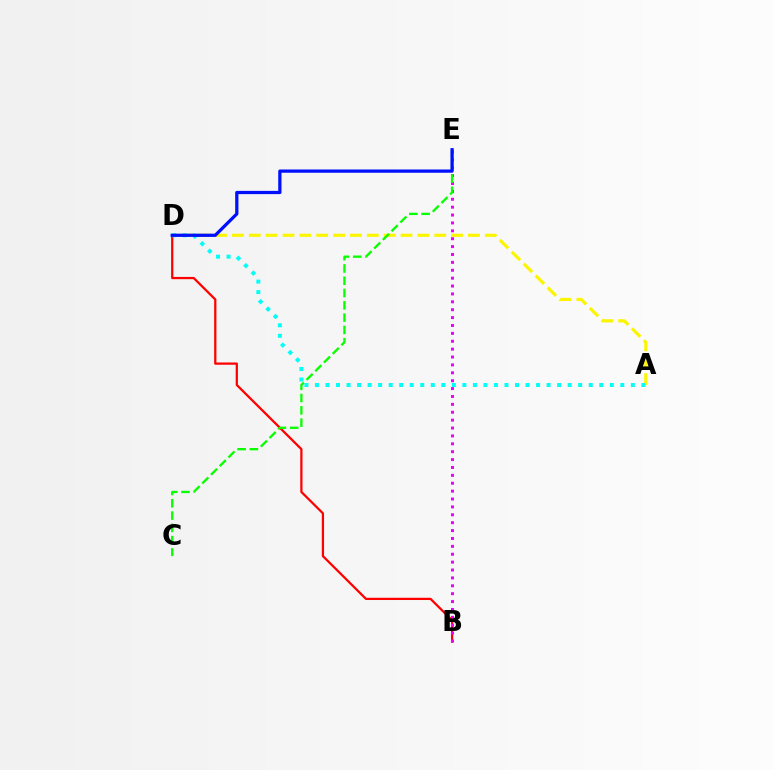{('B', 'D'): [{'color': '#ff0000', 'line_style': 'solid', 'thickness': 1.62}], ('A', 'D'): [{'color': '#fcf500', 'line_style': 'dashed', 'thickness': 2.29}, {'color': '#00fff6', 'line_style': 'dotted', 'thickness': 2.86}], ('B', 'E'): [{'color': '#ee00ff', 'line_style': 'dotted', 'thickness': 2.14}], ('C', 'E'): [{'color': '#08ff00', 'line_style': 'dashed', 'thickness': 1.67}], ('D', 'E'): [{'color': '#0010ff', 'line_style': 'solid', 'thickness': 2.34}]}